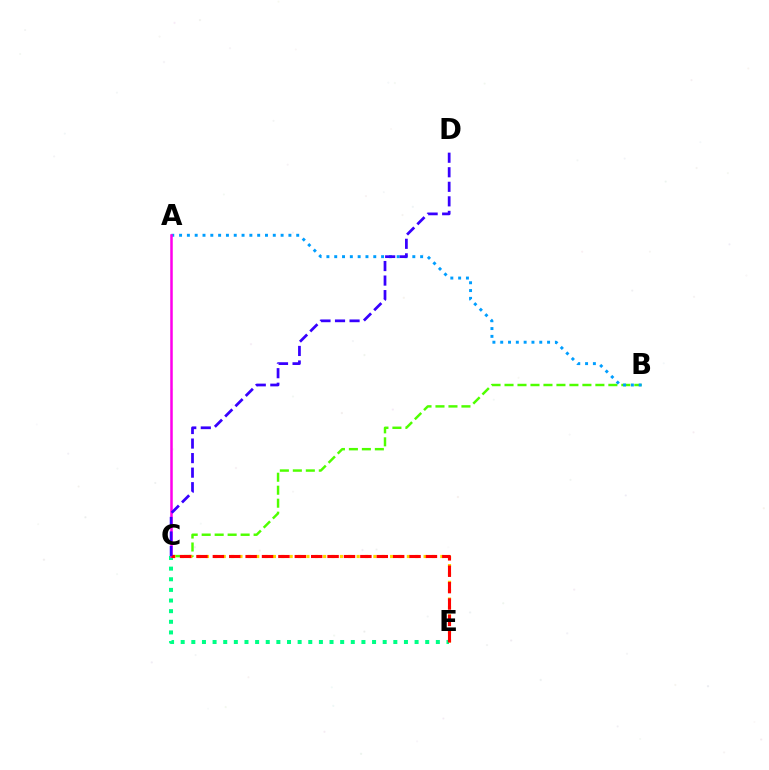{('B', 'C'): [{'color': '#4fff00', 'line_style': 'dashed', 'thickness': 1.76}], ('A', 'B'): [{'color': '#009eff', 'line_style': 'dotted', 'thickness': 2.12}], ('C', 'E'): [{'color': '#ffd500', 'line_style': 'dotted', 'thickness': 2.27}, {'color': '#00ff86', 'line_style': 'dotted', 'thickness': 2.89}, {'color': '#ff0000', 'line_style': 'dashed', 'thickness': 2.23}], ('A', 'C'): [{'color': '#ff00ed', 'line_style': 'solid', 'thickness': 1.81}], ('C', 'D'): [{'color': '#3700ff', 'line_style': 'dashed', 'thickness': 1.98}]}